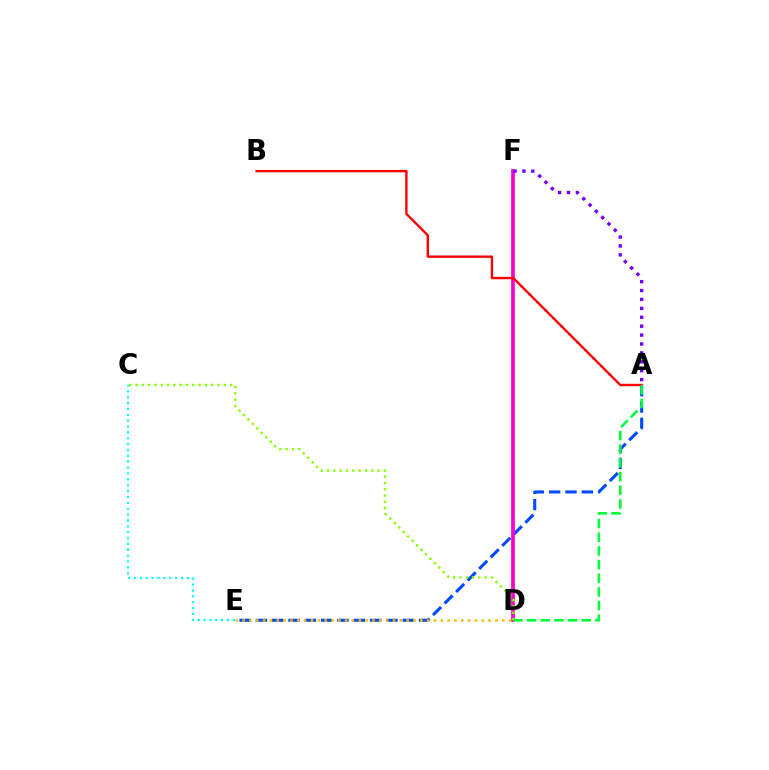{('A', 'E'): [{'color': '#004bff', 'line_style': 'dashed', 'thickness': 2.22}], ('D', 'F'): [{'color': '#ff00cf', 'line_style': 'solid', 'thickness': 2.67}], ('A', 'B'): [{'color': '#ff0000', 'line_style': 'solid', 'thickness': 1.72}], ('C', 'D'): [{'color': '#84ff00', 'line_style': 'dotted', 'thickness': 1.71}], ('A', 'F'): [{'color': '#7200ff', 'line_style': 'dotted', 'thickness': 2.42}], ('D', 'E'): [{'color': '#ffbd00', 'line_style': 'dotted', 'thickness': 1.86}], ('A', 'D'): [{'color': '#00ff39', 'line_style': 'dashed', 'thickness': 1.86}], ('C', 'E'): [{'color': '#00fff6', 'line_style': 'dotted', 'thickness': 1.59}]}